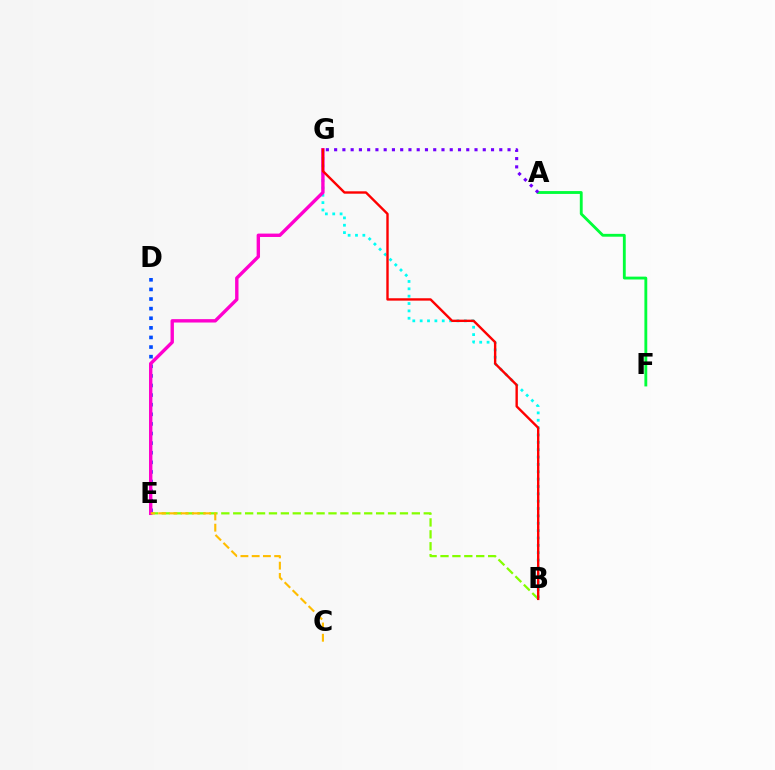{('B', 'E'): [{'color': '#84ff00', 'line_style': 'dashed', 'thickness': 1.62}], ('D', 'E'): [{'color': '#004bff', 'line_style': 'dotted', 'thickness': 2.61}], ('B', 'G'): [{'color': '#00fff6', 'line_style': 'dotted', 'thickness': 2.0}, {'color': '#ff0000', 'line_style': 'solid', 'thickness': 1.72}], ('E', 'G'): [{'color': '#ff00cf', 'line_style': 'solid', 'thickness': 2.44}], ('A', 'F'): [{'color': '#00ff39', 'line_style': 'solid', 'thickness': 2.05}], ('A', 'G'): [{'color': '#7200ff', 'line_style': 'dotted', 'thickness': 2.24}], ('C', 'E'): [{'color': '#ffbd00', 'line_style': 'dashed', 'thickness': 1.53}]}